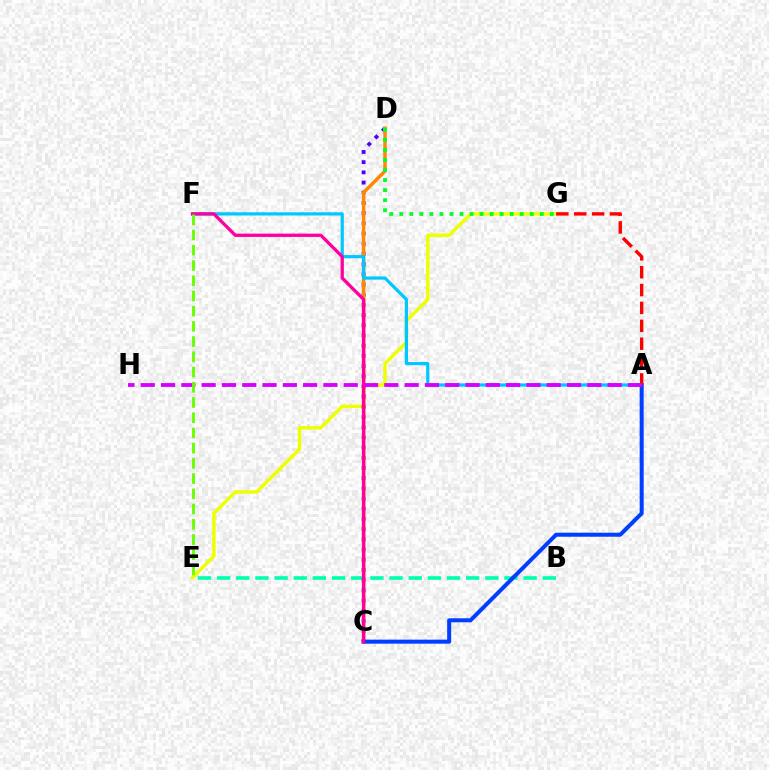{('E', 'G'): [{'color': '#eeff00', 'line_style': 'solid', 'thickness': 2.48}], ('B', 'E'): [{'color': '#00ffaf', 'line_style': 'dashed', 'thickness': 2.6}], ('C', 'D'): [{'color': '#4f00ff', 'line_style': 'dotted', 'thickness': 2.77}, {'color': '#ff8800', 'line_style': 'solid', 'thickness': 2.5}], ('A', 'F'): [{'color': '#00c7ff', 'line_style': 'solid', 'thickness': 2.31}], ('A', 'C'): [{'color': '#003fff', 'line_style': 'solid', 'thickness': 2.89}], ('C', 'F'): [{'color': '#ff00a0', 'line_style': 'solid', 'thickness': 2.37}], ('D', 'G'): [{'color': '#00ff27', 'line_style': 'dotted', 'thickness': 2.73}], ('A', 'G'): [{'color': '#ff0000', 'line_style': 'dashed', 'thickness': 2.43}], ('A', 'H'): [{'color': '#d600ff', 'line_style': 'dashed', 'thickness': 2.76}], ('E', 'F'): [{'color': '#66ff00', 'line_style': 'dashed', 'thickness': 2.07}]}